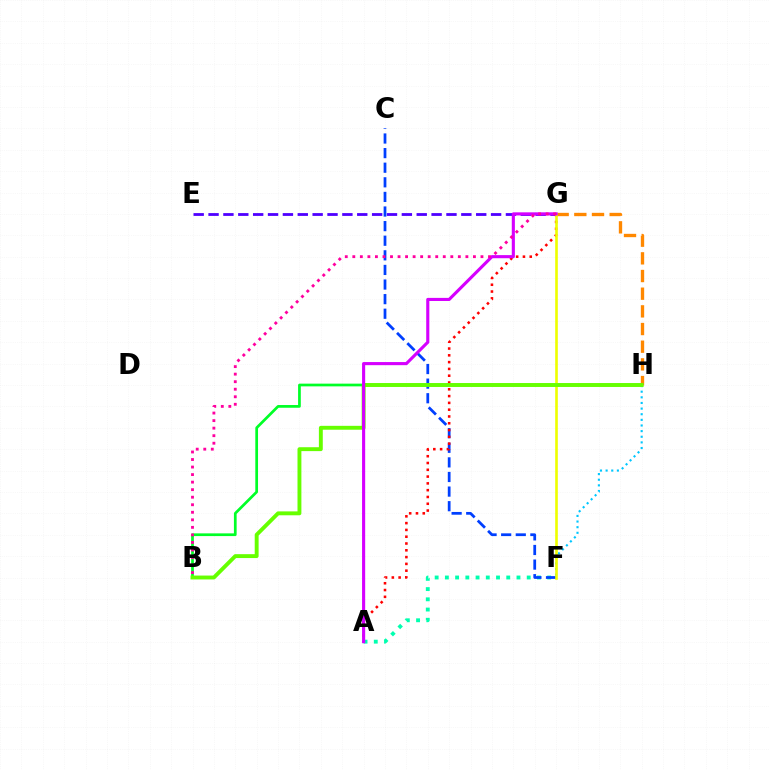{('A', 'F'): [{'color': '#00ffaf', 'line_style': 'dotted', 'thickness': 2.78}], ('E', 'G'): [{'color': '#4f00ff', 'line_style': 'dashed', 'thickness': 2.02}], ('B', 'H'): [{'color': '#00ff27', 'line_style': 'solid', 'thickness': 1.96}, {'color': '#66ff00', 'line_style': 'solid', 'thickness': 2.8}], ('F', 'H'): [{'color': '#00c7ff', 'line_style': 'dotted', 'thickness': 1.53}], ('C', 'F'): [{'color': '#003fff', 'line_style': 'dashed', 'thickness': 1.98}], ('G', 'H'): [{'color': '#ff8800', 'line_style': 'dashed', 'thickness': 2.4}], ('A', 'G'): [{'color': '#ff0000', 'line_style': 'dotted', 'thickness': 1.85}, {'color': '#d600ff', 'line_style': 'solid', 'thickness': 2.24}], ('F', 'G'): [{'color': '#eeff00', 'line_style': 'solid', 'thickness': 1.89}], ('B', 'G'): [{'color': '#ff00a0', 'line_style': 'dotted', 'thickness': 2.05}]}